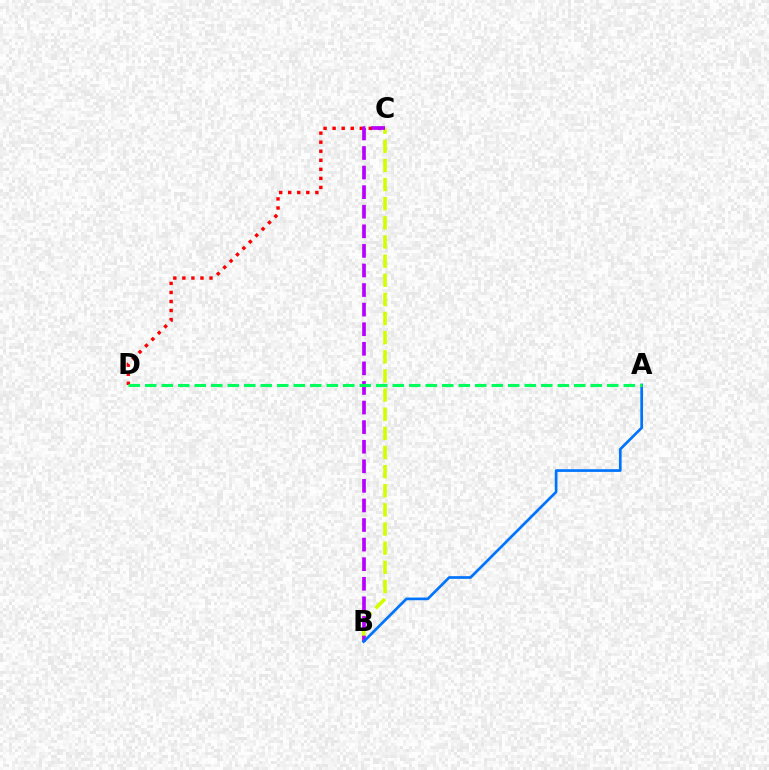{('B', 'C'): [{'color': '#d1ff00', 'line_style': 'dashed', 'thickness': 2.6}, {'color': '#b900ff', 'line_style': 'dashed', 'thickness': 2.66}], ('C', 'D'): [{'color': '#ff0000', 'line_style': 'dotted', 'thickness': 2.46}], ('A', 'B'): [{'color': '#0074ff', 'line_style': 'solid', 'thickness': 1.94}], ('A', 'D'): [{'color': '#00ff5c', 'line_style': 'dashed', 'thickness': 2.24}]}